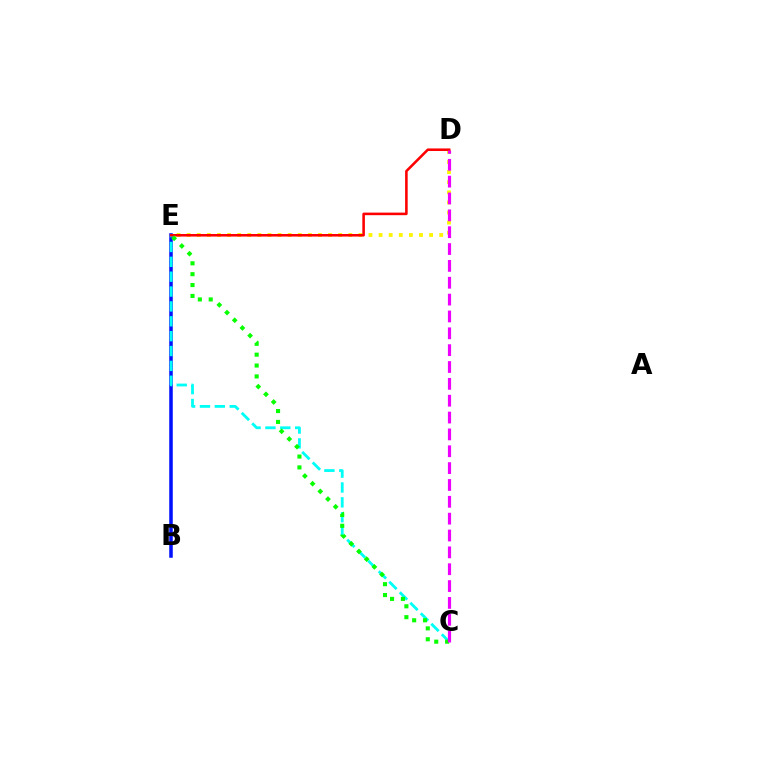{('B', 'E'): [{'color': '#0010ff', 'line_style': 'solid', 'thickness': 2.54}], ('C', 'E'): [{'color': '#00fff6', 'line_style': 'dashed', 'thickness': 2.02}, {'color': '#08ff00', 'line_style': 'dotted', 'thickness': 2.95}], ('D', 'E'): [{'color': '#fcf500', 'line_style': 'dotted', 'thickness': 2.74}, {'color': '#ff0000', 'line_style': 'solid', 'thickness': 1.85}], ('C', 'D'): [{'color': '#ee00ff', 'line_style': 'dashed', 'thickness': 2.29}]}